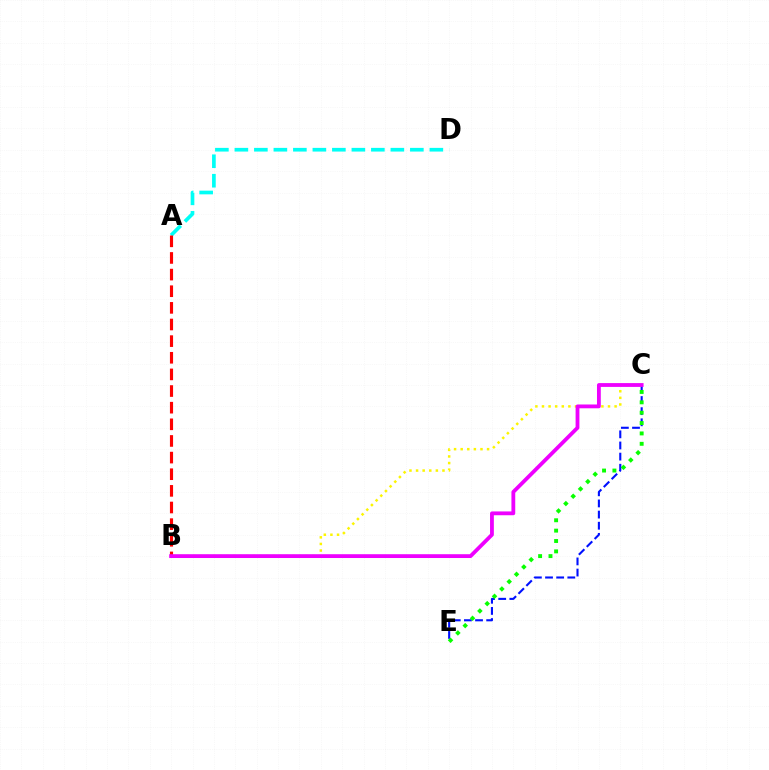{('C', 'E'): [{'color': '#0010ff', 'line_style': 'dashed', 'thickness': 1.51}, {'color': '#08ff00', 'line_style': 'dotted', 'thickness': 2.82}], ('A', 'D'): [{'color': '#00fff6', 'line_style': 'dashed', 'thickness': 2.65}], ('B', 'C'): [{'color': '#fcf500', 'line_style': 'dotted', 'thickness': 1.79}, {'color': '#ee00ff', 'line_style': 'solid', 'thickness': 2.74}], ('A', 'B'): [{'color': '#ff0000', 'line_style': 'dashed', 'thickness': 2.26}]}